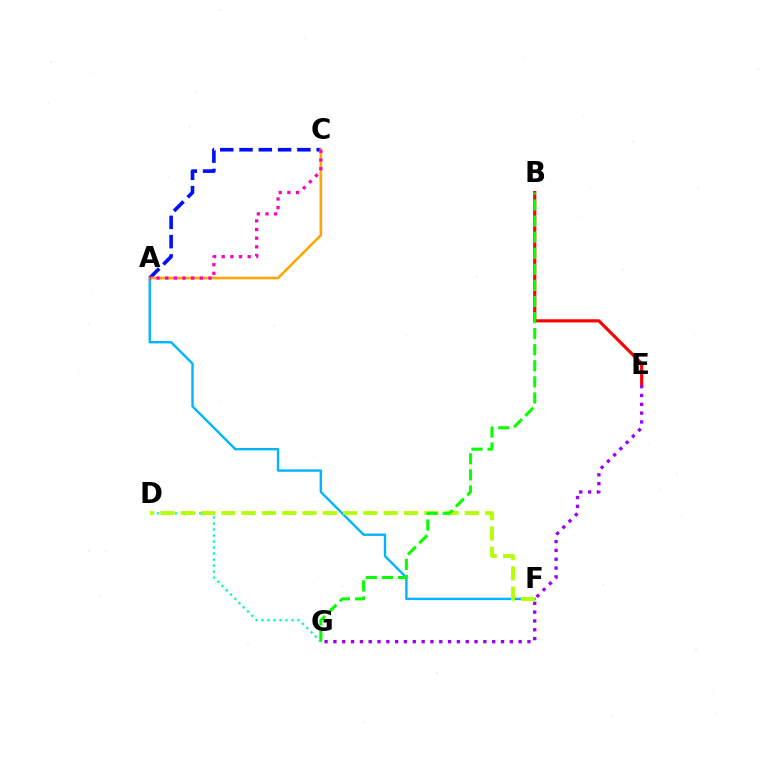{('A', 'F'): [{'color': '#00b5ff', 'line_style': 'solid', 'thickness': 1.72}], ('D', 'G'): [{'color': '#00ff9d', 'line_style': 'dotted', 'thickness': 1.63}], ('A', 'C'): [{'color': '#0010ff', 'line_style': 'dashed', 'thickness': 2.62}, {'color': '#ffa500', 'line_style': 'solid', 'thickness': 1.87}, {'color': '#ff00bd', 'line_style': 'dotted', 'thickness': 2.35}], ('D', 'F'): [{'color': '#b3ff00', 'line_style': 'dashed', 'thickness': 2.76}], ('B', 'E'): [{'color': '#ff0000', 'line_style': 'solid', 'thickness': 2.26}], ('B', 'G'): [{'color': '#08ff00', 'line_style': 'dashed', 'thickness': 2.18}], ('E', 'G'): [{'color': '#9b00ff', 'line_style': 'dotted', 'thickness': 2.4}]}